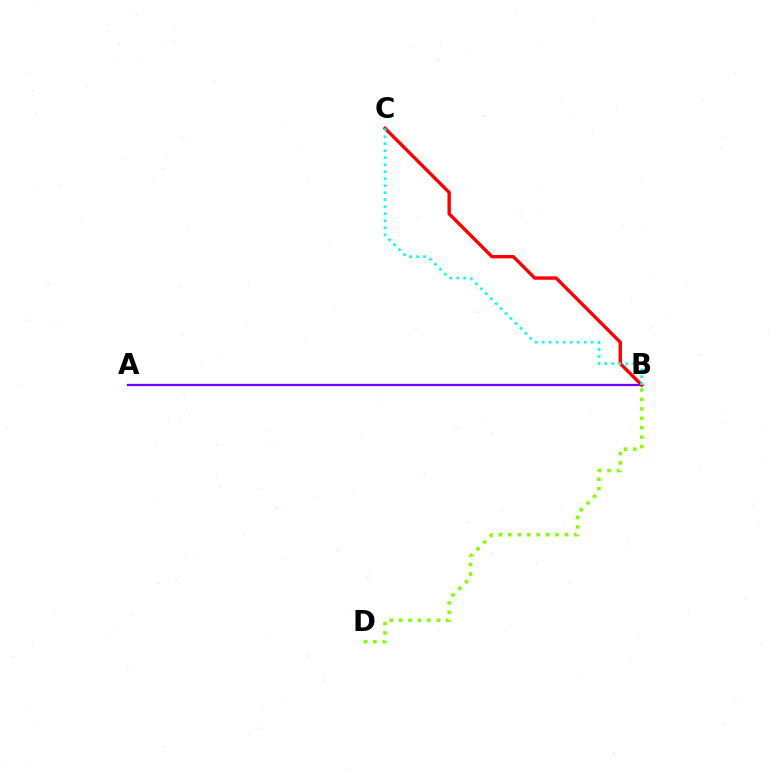{('B', 'D'): [{'color': '#84ff00', 'line_style': 'dotted', 'thickness': 2.56}], ('A', 'B'): [{'color': '#7200ff', 'line_style': 'solid', 'thickness': 1.64}], ('B', 'C'): [{'color': '#ff0000', 'line_style': 'solid', 'thickness': 2.43}, {'color': '#00fff6', 'line_style': 'dotted', 'thickness': 1.9}]}